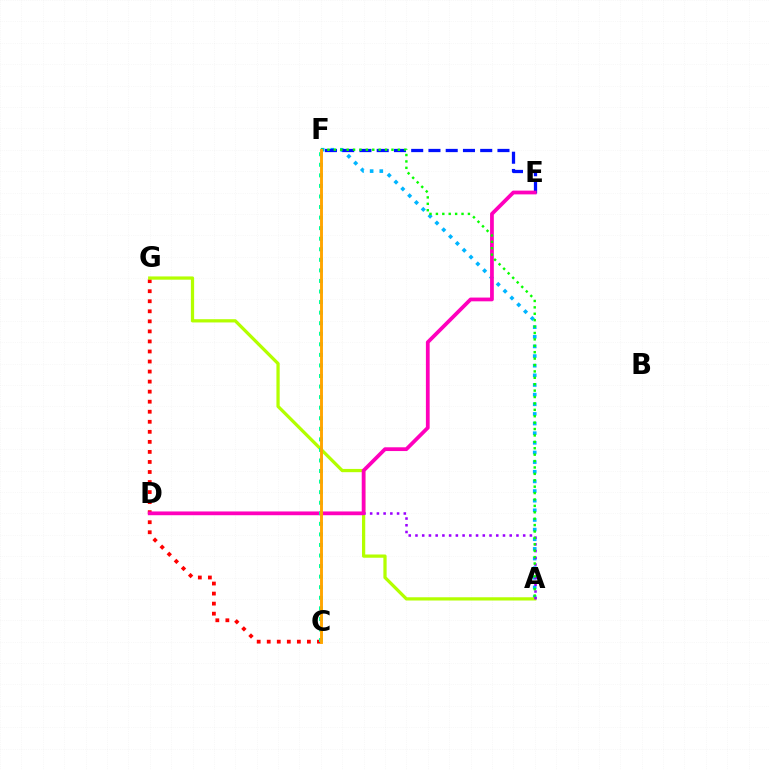{('A', 'F'): [{'color': '#00b5ff', 'line_style': 'dotted', 'thickness': 2.62}, {'color': '#08ff00', 'line_style': 'dotted', 'thickness': 1.74}], ('C', 'G'): [{'color': '#ff0000', 'line_style': 'dotted', 'thickness': 2.73}], ('A', 'G'): [{'color': '#b3ff00', 'line_style': 'solid', 'thickness': 2.34}], ('A', 'D'): [{'color': '#9b00ff', 'line_style': 'dotted', 'thickness': 1.83}], ('E', 'F'): [{'color': '#0010ff', 'line_style': 'dashed', 'thickness': 2.34}], ('D', 'E'): [{'color': '#ff00bd', 'line_style': 'solid', 'thickness': 2.71}], ('C', 'F'): [{'color': '#00ff9d', 'line_style': 'dotted', 'thickness': 2.87}, {'color': '#ffa500', 'line_style': 'solid', 'thickness': 2.09}]}